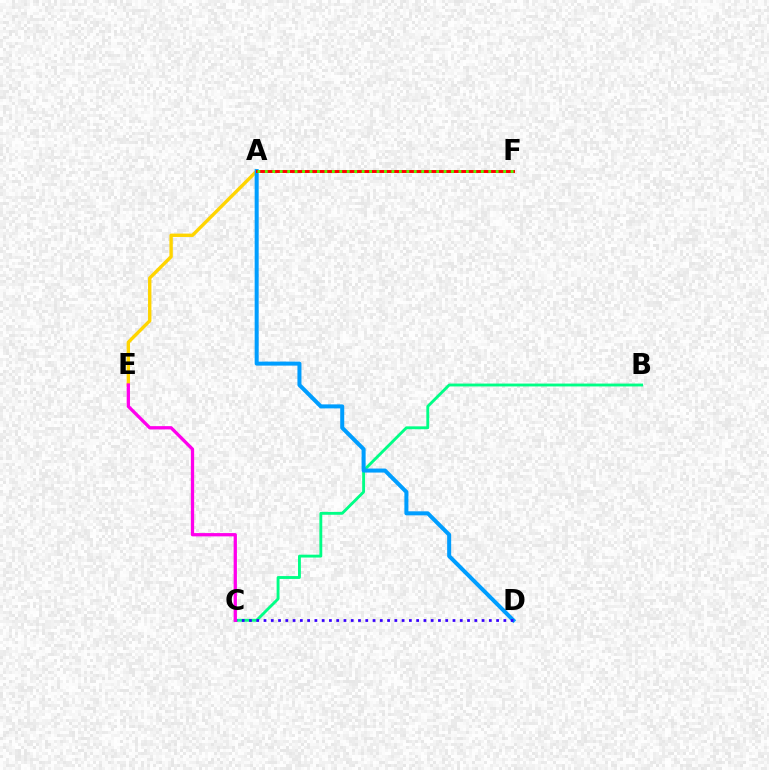{('A', 'E'): [{'color': '#ffd500', 'line_style': 'solid', 'thickness': 2.43}], ('B', 'C'): [{'color': '#00ff86', 'line_style': 'solid', 'thickness': 2.06}], ('A', 'D'): [{'color': '#009eff', 'line_style': 'solid', 'thickness': 2.89}], ('C', 'D'): [{'color': '#3700ff', 'line_style': 'dotted', 'thickness': 1.97}], ('A', 'F'): [{'color': '#ff0000', 'line_style': 'solid', 'thickness': 2.12}, {'color': '#4fff00', 'line_style': 'dotted', 'thickness': 2.02}], ('C', 'E'): [{'color': '#ff00ed', 'line_style': 'solid', 'thickness': 2.37}]}